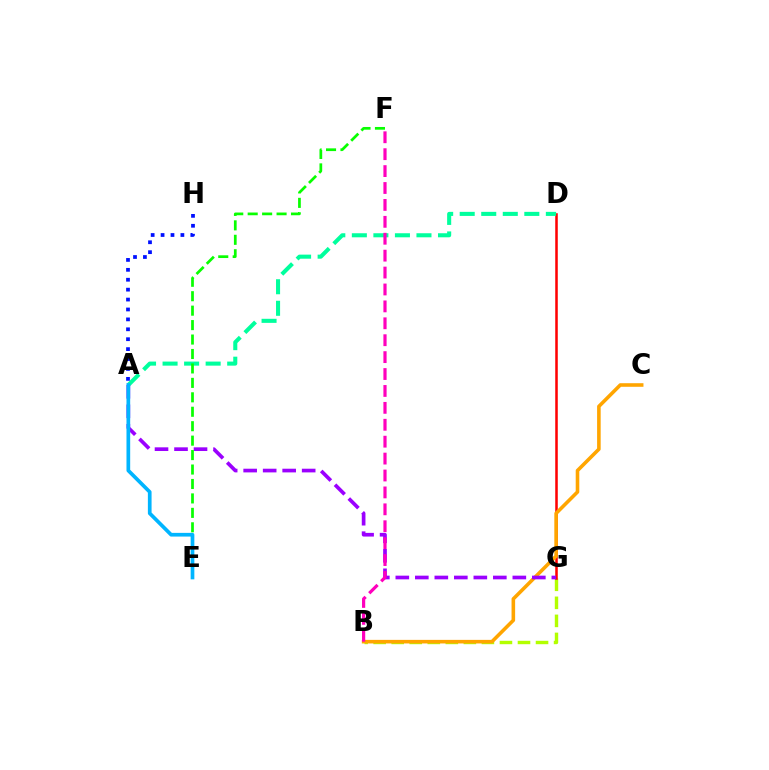{('B', 'G'): [{'color': '#b3ff00', 'line_style': 'dashed', 'thickness': 2.45}], ('D', 'G'): [{'color': '#ff0000', 'line_style': 'solid', 'thickness': 1.83}], ('A', 'D'): [{'color': '#00ff9d', 'line_style': 'dashed', 'thickness': 2.93}], ('B', 'C'): [{'color': '#ffa500', 'line_style': 'solid', 'thickness': 2.58}], ('A', 'G'): [{'color': '#9b00ff', 'line_style': 'dashed', 'thickness': 2.65}], ('A', 'H'): [{'color': '#0010ff', 'line_style': 'dotted', 'thickness': 2.69}], ('B', 'F'): [{'color': '#ff00bd', 'line_style': 'dashed', 'thickness': 2.3}], ('E', 'F'): [{'color': '#08ff00', 'line_style': 'dashed', 'thickness': 1.96}], ('A', 'E'): [{'color': '#00b5ff', 'line_style': 'solid', 'thickness': 2.66}]}